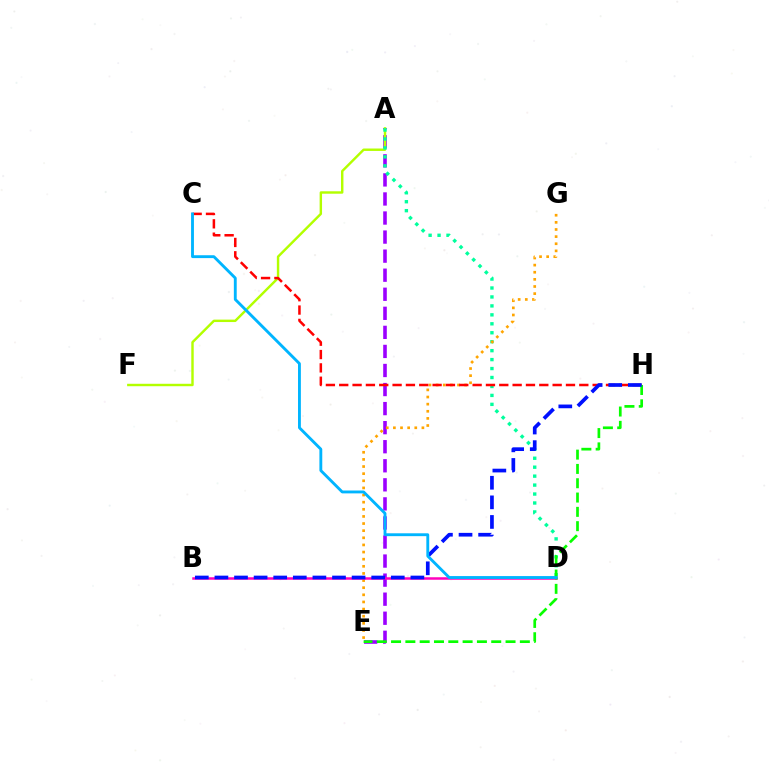{('A', 'E'): [{'color': '#9b00ff', 'line_style': 'dashed', 'thickness': 2.59}], ('A', 'F'): [{'color': '#b3ff00', 'line_style': 'solid', 'thickness': 1.75}], ('A', 'D'): [{'color': '#00ff9d', 'line_style': 'dotted', 'thickness': 2.43}], ('E', 'G'): [{'color': '#ffa500', 'line_style': 'dotted', 'thickness': 1.94}], ('B', 'D'): [{'color': '#ff00bd', 'line_style': 'solid', 'thickness': 1.8}], ('C', 'H'): [{'color': '#ff0000', 'line_style': 'dashed', 'thickness': 1.81}], ('E', 'H'): [{'color': '#08ff00', 'line_style': 'dashed', 'thickness': 1.94}], ('B', 'H'): [{'color': '#0010ff', 'line_style': 'dashed', 'thickness': 2.66}], ('C', 'D'): [{'color': '#00b5ff', 'line_style': 'solid', 'thickness': 2.06}]}